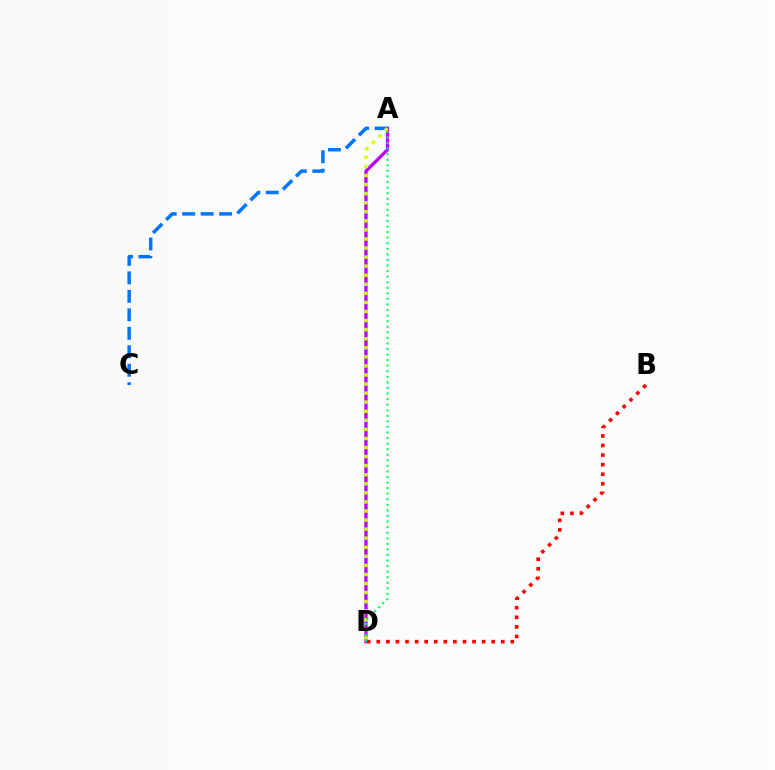{('A', 'D'): [{'color': '#b900ff', 'line_style': 'solid', 'thickness': 2.34}, {'color': '#d1ff00', 'line_style': 'dotted', 'thickness': 2.46}, {'color': '#00ff5c', 'line_style': 'dotted', 'thickness': 1.51}], ('A', 'C'): [{'color': '#0074ff', 'line_style': 'dashed', 'thickness': 2.51}], ('B', 'D'): [{'color': '#ff0000', 'line_style': 'dotted', 'thickness': 2.6}]}